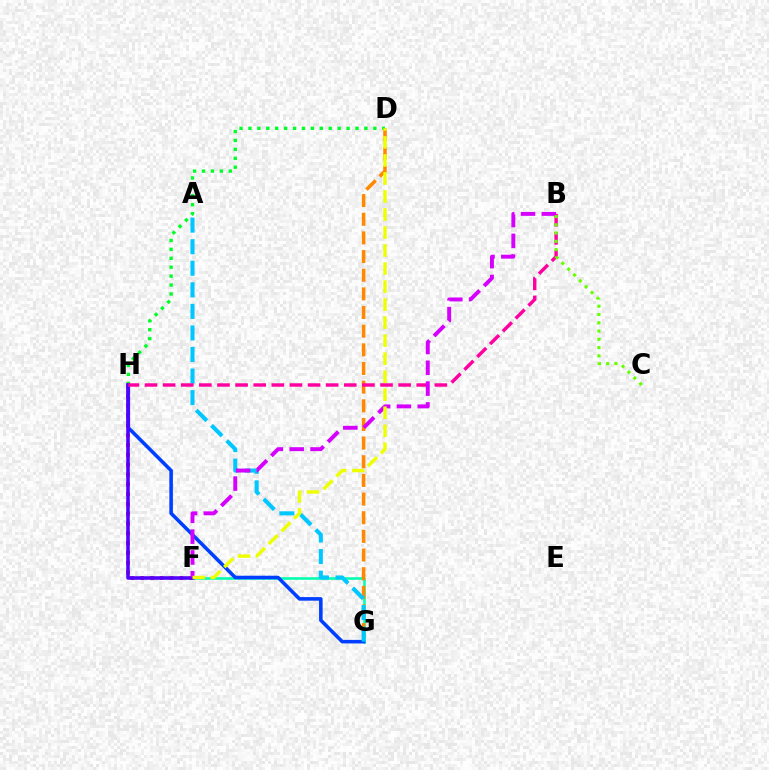{('D', 'H'): [{'color': '#00ff27', 'line_style': 'dotted', 'thickness': 2.42}], ('F', 'G'): [{'color': '#00ffaf', 'line_style': 'solid', 'thickness': 1.85}], ('D', 'G'): [{'color': '#ff8800', 'line_style': 'dashed', 'thickness': 2.53}], ('F', 'H'): [{'color': '#ff0000', 'line_style': 'dotted', 'thickness': 2.66}, {'color': '#4f00ff', 'line_style': 'solid', 'thickness': 2.56}], ('G', 'H'): [{'color': '#003fff', 'line_style': 'solid', 'thickness': 2.57}], ('A', 'G'): [{'color': '#00c7ff', 'line_style': 'dashed', 'thickness': 2.93}], ('B', 'H'): [{'color': '#ff00a0', 'line_style': 'dashed', 'thickness': 2.46}], ('B', 'F'): [{'color': '#d600ff', 'line_style': 'dashed', 'thickness': 2.83}], ('B', 'C'): [{'color': '#66ff00', 'line_style': 'dotted', 'thickness': 2.25}], ('D', 'F'): [{'color': '#eeff00', 'line_style': 'dashed', 'thickness': 2.45}]}